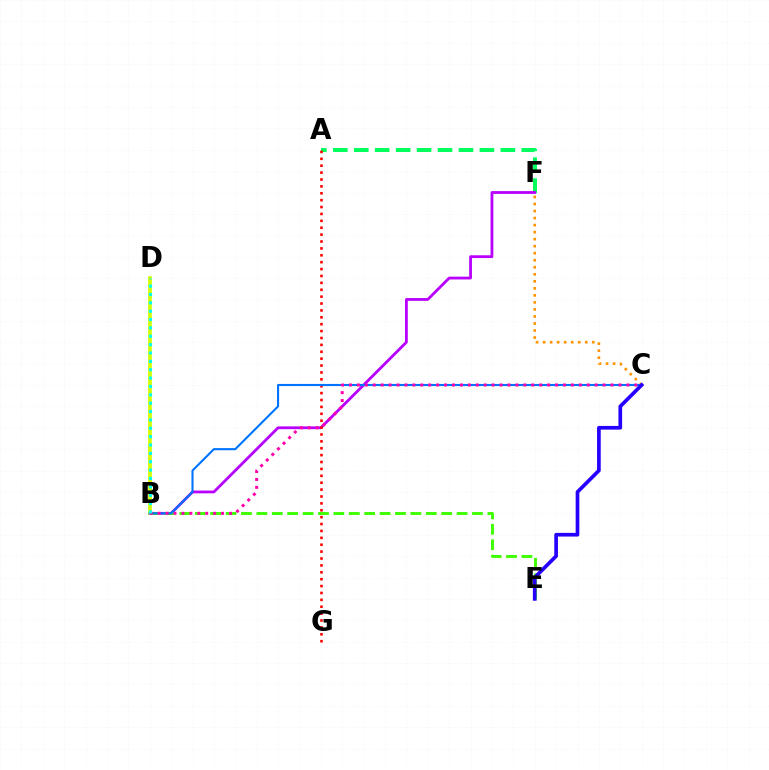{('A', 'F'): [{'color': '#00ff5c', 'line_style': 'dashed', 'thickness': 2.85}], ('B', 'F'): [{'color': '#b900ff', 'line_style': 'solid', 'thickness': 2.01}], ('B', 'D'): [{'color': '#d1ff00', 'line_style': 'solid', 'thickness': 2.66}, {'color': '#00fff6', 'line_style': 'dotted', 'thickness': 2.27}], ('C', 'F'): [{'color': '#ff9400', 'line_style': 'dotted', 'thickness': 1.91}], ('B', 'E'): [{'color': '#3dff00', 'line_style': 'dashed', 'thickness': 2.09}], ('A', 'G'): [{'color': '#ff0000', 'line_style': 'dotted', 'thickness': 1.87}], ('B', 'C'): [{'color': '#0074ff', 'line_style': 'solid', 'thickness': 1.52}, {'color': '#ff00ac', 'line_style': 'dotted', 'thickness': 2.15}], ('C', 'E'): [{'color': '#2500ff', 'line_style': 'solid', 'thickness': 2.65}]}